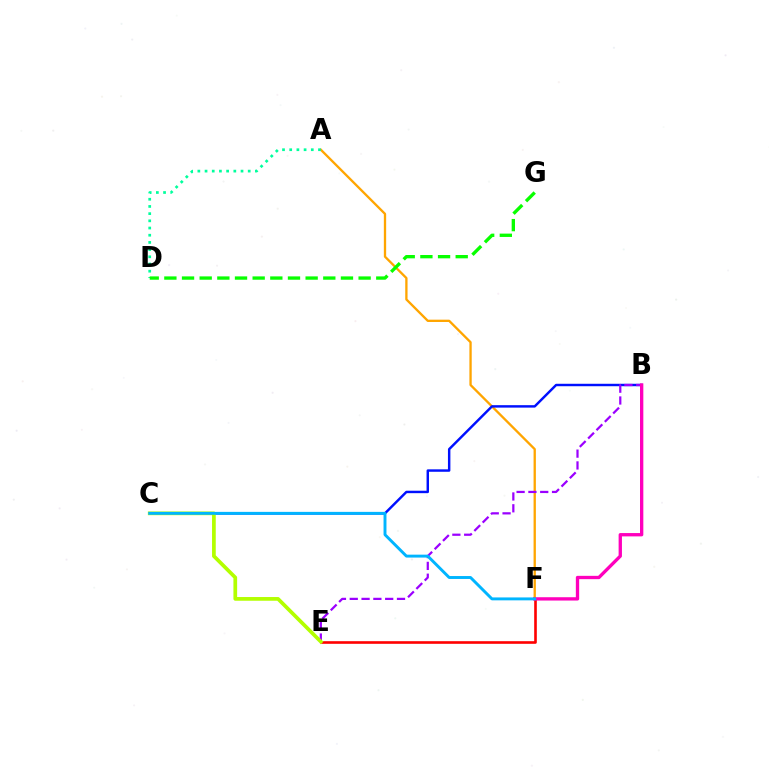{('A', 'F'): [{'color': '#ffa500', 'line_style': 'solid', 'thickness': 1.67}], ('E', 'F'): [{'color': '#ff0000', 'line_style': 'solid', 'thickness': 1.89}], ('B', 'C'): [{'color': '#0010ff', 'line_style': 'solid', 'thickness': 1.76}], ('B', 'E'): [{'color': '#9b00ff', 'line_style': 'dashed', 'thickness': 1.6}], ('A', 'D'): [{'color': '#00ff9d', 'line_style': 'dotted', 'thickness': 1.95}], ('B', 'F'): [{'color': '#ff00bd', 'line_style': 'solid', 'thickness': 2.39}], ('C', 'E'): [{'color': '#b3ff00', 'line_style': 'solid', 'thickness': 2.67}], ('C', 'F'): [{'color': '#00b5ff', 'line_style': 'solid', 'thickness': 2.1}], ('D', 'G'): [{'color': '#08ff00', 'line_style': 'dashed', 'thickness': 2.4}]}